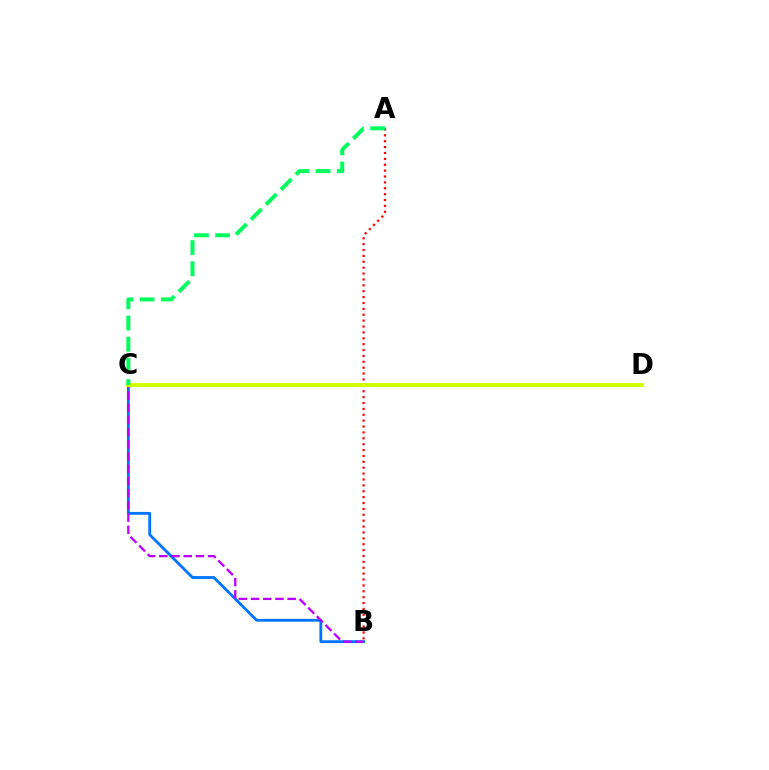{('B', 'C'): [{'color': '#0074ff', 'line_style': 'solid', 'thickness': 2.02}, {'color': '#b900ff', 'line_style': 'dashed', 'thickness': 1.66}], ('A', 'B'): [{'color': '#ff0000', 'line_style': 'dotted', 'thickness': 1.6}], ('C', 'D'): [{'color': '#d1ff00', 'line_style': 'solid', 'thickness': 2.86}], ('A', 'C'): [{'color': '#00ff5c', 'line_style': 'dashed', 'thickness': 2.88}]}